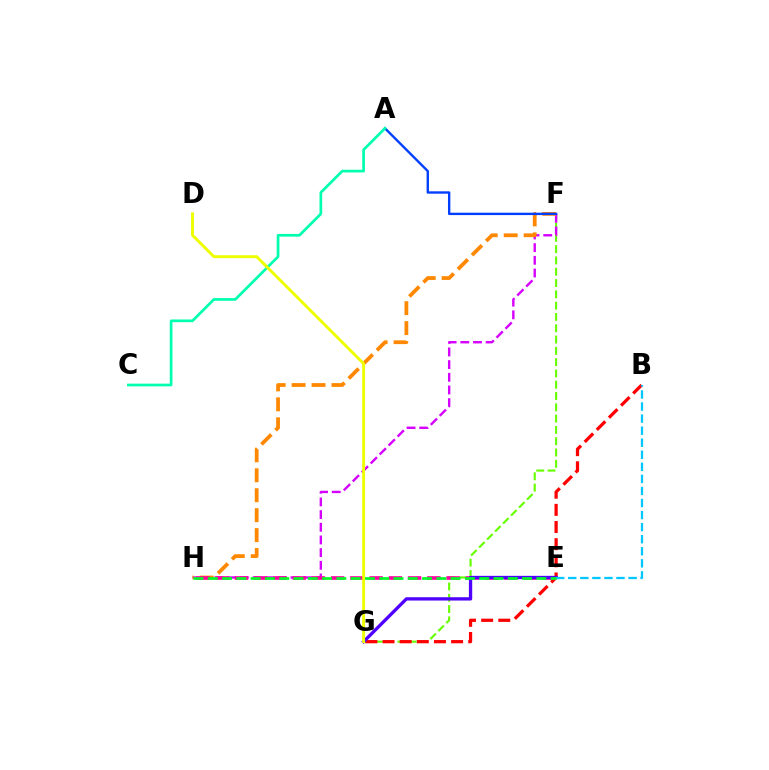{('F', 'G'): [{'color': '#66ff00', 'line_style': 'dashed', 'thickness': 1.53}], ('F', 'H'): [{'color': '#d600ff', 'line_style': 'dashed', 'thickness': 1.72}, {'color': '#ff8800', 'line_style': 'dashed', 'thickness': 2.71}], ('B', 'G'): [{'color': '#ff0000', 'line_style': 'dashed', 'thickness': 2.33}], ('E', 'H'): [{'color': '#ff00a0', 'line_style': 'dashed', 'thickness': 2.61}, {'color': '#00ff27', 'line_style': 'dashed', 'thickness': 1.94}], ('E', 'G'): [{'color': '#4f00ff', 'line_style': 'solid', 'thickness': 2.38}], ('B', 'E'): [{'color': '#00c7ff', 'line_style': 'dashed', 'thickness': 1.64}], ('A', 'F'): [{'color': '#003fff', 'line_style': 'solid', 'thickness': 1.71}], ('A', 'C'): [{'color': '#00ffaf', 'line_style': 'solid', 'thickness': 1.94}], ('D', 'G'): [{'color': '#eeff00', 'line_style': 'solid', 'thickness': 2.09}]}